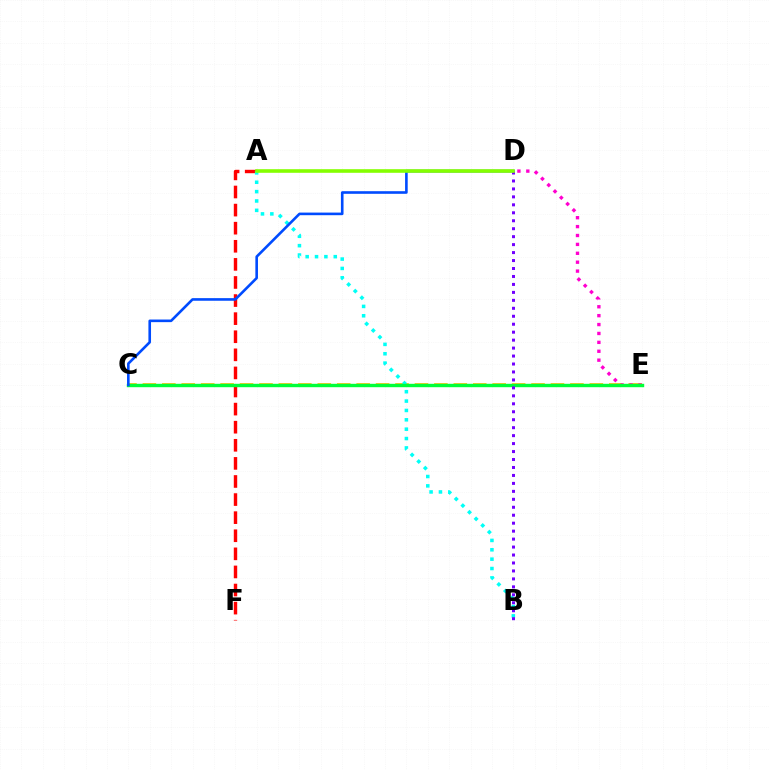{('C', 'E'): [{'color': '#ffbd00', 'line_style': 'dashed', 'thickness': 2.64}, {'color': '#00ff39', 'line_style': 'solid', 'thickness': 2.45}], ('D', 'E'): [{'color': '#ff00cf', 'line_style': 'dotted', 'thickness': 2.42}], ('A', 'F'): [{'color': '#ff0000', 'line_style': 'dashed', 'thickness': 2.46}], ('A', 'B'): [{'color': '#00fff6', 'line_style': 'dotted', 'thickness': 2.54}], ('C', 'D'): [{'color': '#004bff', 'line_style': 'solid', 'thickness': 1.88}], ('B', 'D'): [{'color': '#7200ff', 'line_style': 'dotted', 'thickness': 2.16}], ('A', 'D'): [{'color': '#84ff00', 'line_style': 'solid', 'thickness': 2.59}]}